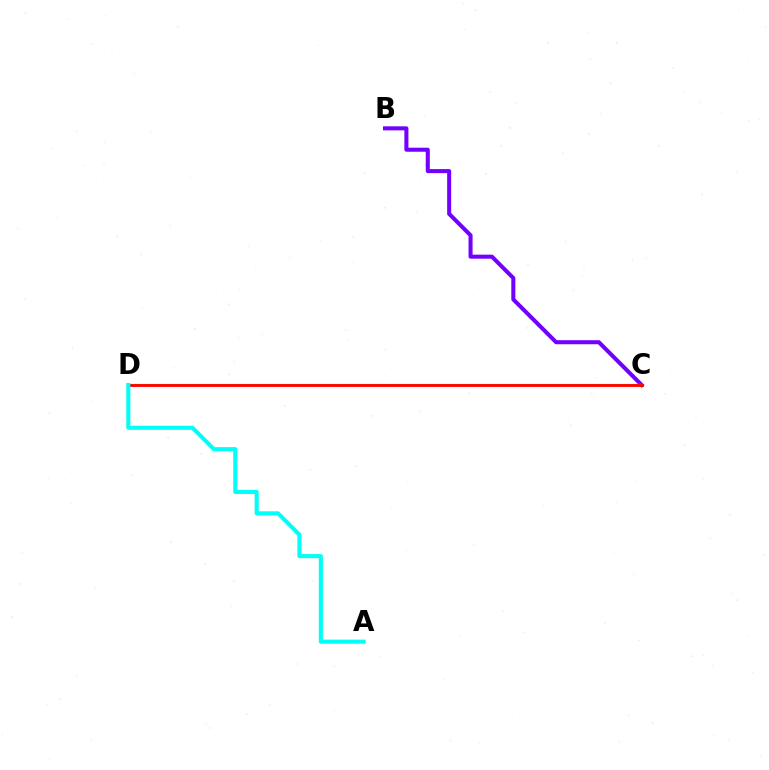{('B', 'C'): [{'color': '#7200ff', 'line_style': 'solid', 'thickness': 2.91}], ('C', 'D'): [{'color': '#84ff00', 'line_style': 'solid', 'thickness': 1.59}, {'color': '#ff0000', 'line_style': 'solid', 'thickness': 2.04}], ('A', 'D'): [{'color': '#00fff6', 'line_style': 'solid', 'thickness': 2.94}]}